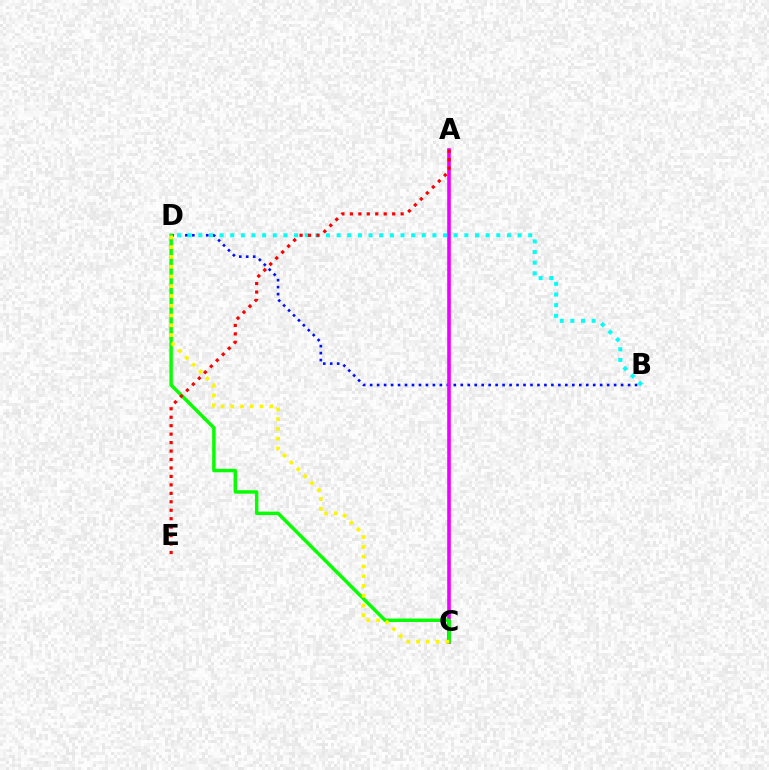{('B', 'D'): [{'color': '#0010ff', 'line_style': 'dotted', 'thickness': 1.89}, {'color': '#00fff6', 'line_style': 'dotted', 'thickness': 2.89}], ('A', 'C'): [{'color': '#ee00ff', 'line_style': 'solid', 'thickness': 2.6}], ('C', 'D'): [{'color': '#08ff00', 'line_style': 'solid', 'thickness': 2.49}, {'color': '#fcf500', 'line_style': 'dotted', 'thickness': 2.65}], ('A', 'E'): [{'color': '#ff0000', 'line_style': 'dotted', 'thickness': 2.3}]}